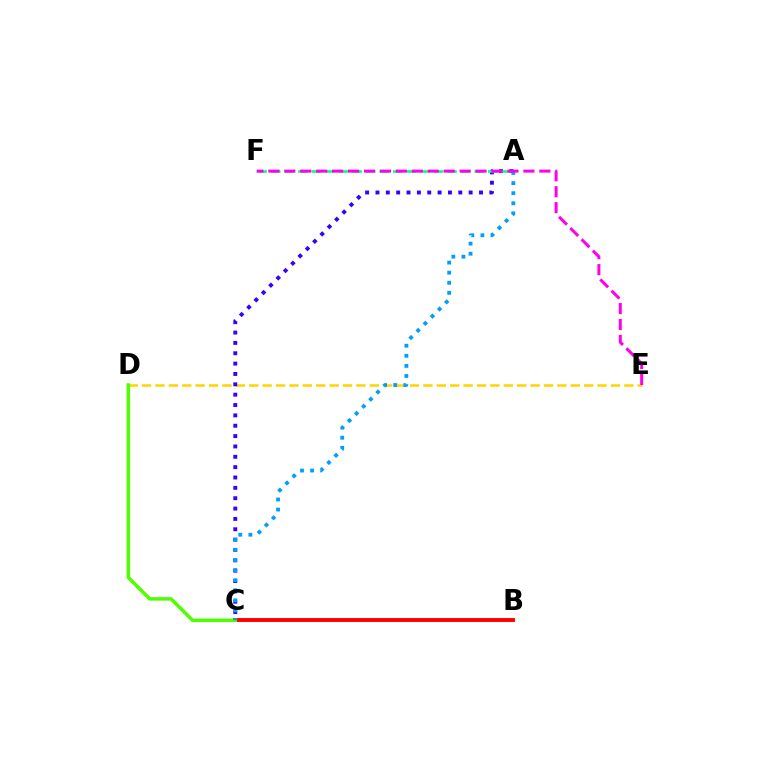{('B', 'C'): [{'color': '#ff0000', 'line_style': 'solid', 'thickness': 2.82}], ('D', 'E'): [{'color': '#ffd500', 'line_style': 'dashed', 'thickness': 1.82}], ('A', 'C'): [{'color': '#3700ff', 'line_style': 'dotted', 'thickness': 2.81}, {'color': '#009eff', 'line_style': 'dotted', 'thickness': 2.74}], ('C', 'D'): [{'color': '#4fff00', 'line_style': 'solid', 'thickness': 2.52}], ('A', 'F'): [{'color': '#00ff86', 'line_style': 'dashed', 'thickness': 1.84}], ('E', 'F'): [{'color': '#ff00ed', 'line_style': 'dashed', 'thickness': 2.17}]}